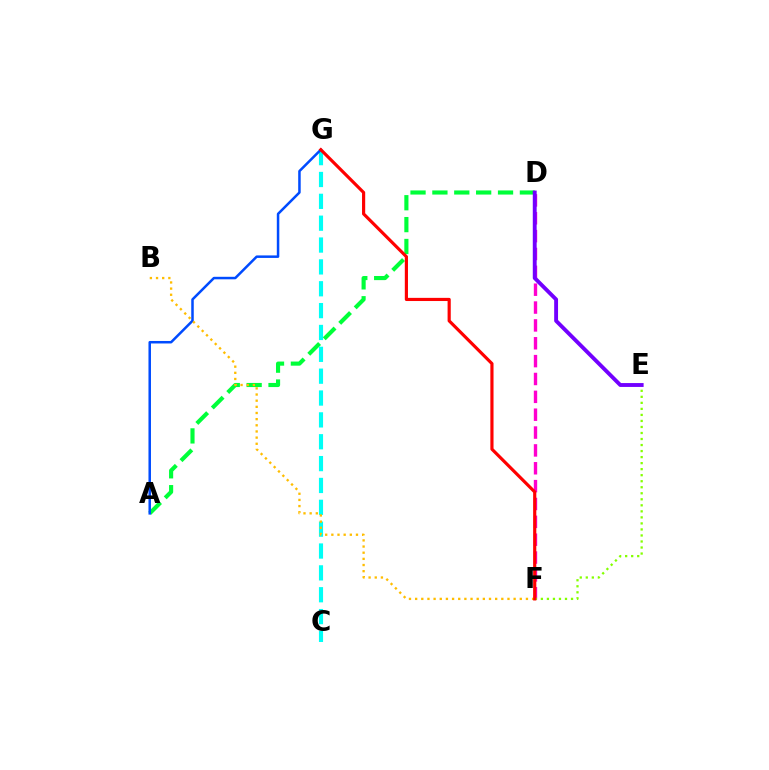{('C', 'G'): [{'color': '#00fff6', 'line_style': 'dashed', 'thickness': 2.97}], ('A', 'D'): [{'color': '#00ff39', 'line_style': 'dashed', 'thickness': 2.97}], ('D', 'F'): [{'color': '#ff00cf', 'line_style': 'dashed', 'thickness': 2.43}], ('A', 'G'): [{'color': '#004bff', 'line_style': 'solid', 'thickness': 1.8}], ('E', 'F'): [{'color': '#84ff00', 'line_style': 'dotted', 'thickness': 1.64}], ('B', 'F'): [{'color': '#ffbd00', 'line_style': 'dotted', 'thickness': 1.67}], ('F', 'G'): [{'color': '#ff0000', 'line_style': 'solid', 'thickness': 2.28}], ('D', 'E'): [{'color': '#7200ff', 'line_style': 'solid', 'thickness': 2.79}]}